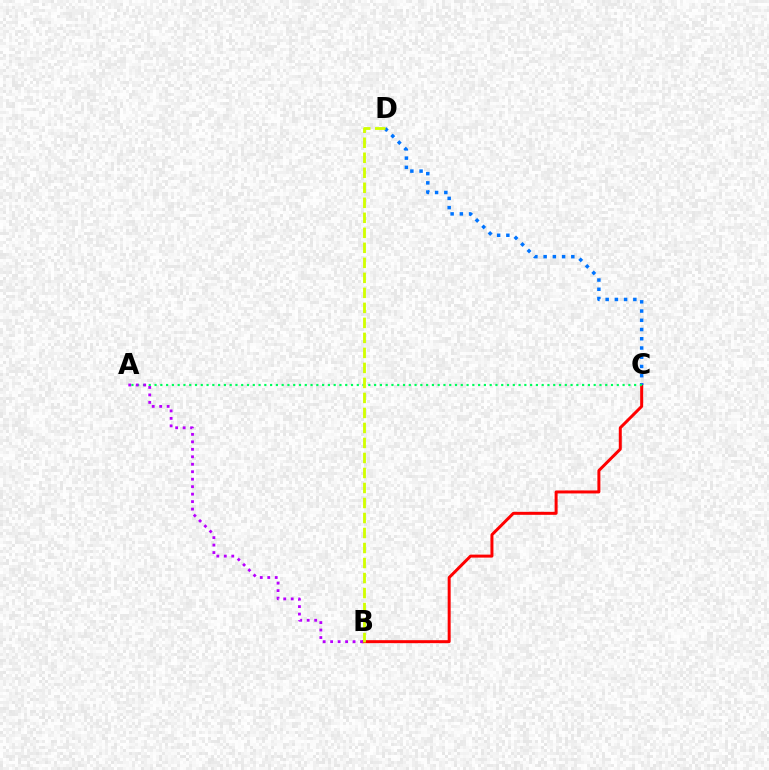{('B', 'C'): [{'color': '#ff0000', 'line_style': 'solid', 'thickness': 2.15}], ('C', 'D'): [{'color': '#0074ff', 'line_style': 'dotted', 'thickness': 2.51}], ('A', 'C'): [{'color': '#00ff5c', 'line_style': 'dotted', 'thickness': 1.57}], ('B', 'D'): [{'color': '#d1ff00', 'line_style': 'dashed', 'thickness': 2.04}], ('A', 'B'): [{'color': '#b900ff', 'line_style': 'dotted', 'thickness': 2.03}]}